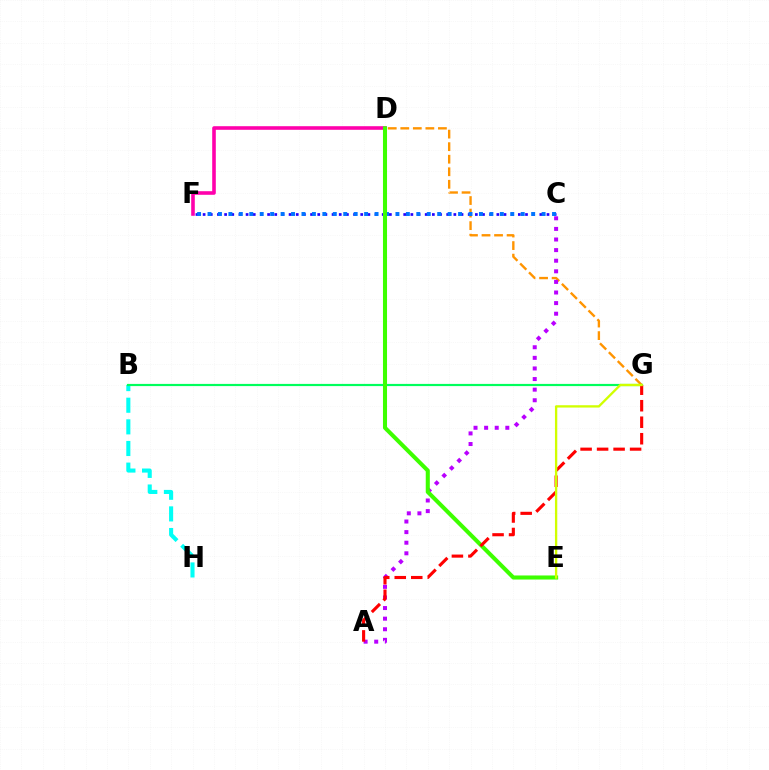{('D', 'G'): [{'color': '#ff9400', 'line_style': 'dashed', 'thickness': 1.7}], ('C', 'F'): [{'color': '#2500ff', 'line_style': 'dotted', 'thickness': 1.95}, {'color': '#0074ff', 'line_style': 'dotted', 'thickness': 2.84}], ('D', 'F'): [{'color': '#ff00ac', 'line_style': 'solid', 'thickness': 2.58}], ('B', 'H'): [{'color': '#00fff6', 'line_style': 'dashed', 'thickness': 2.94}], ('B', 'G'): [{'color': '#00ff5c', 'line_style': 'solid', 'thickness': 1.58}], ('A', 'C'): [{'color': '#b900ff', 'line_style': 'dotted', 'thickness': 2.88}], ('D', 'E'): [{'color': '#3dff00', 'line_style': 'solid', 'thickness': 2.92}], ('A', 'G'): [{'color': '#ff0000', 'line_style': 'dashed', 'thickness': 2.24}], ('E', 'G'): [{'color': '#d1ff00', 'line_style': 'solid', 'thickness': 1.67}]}